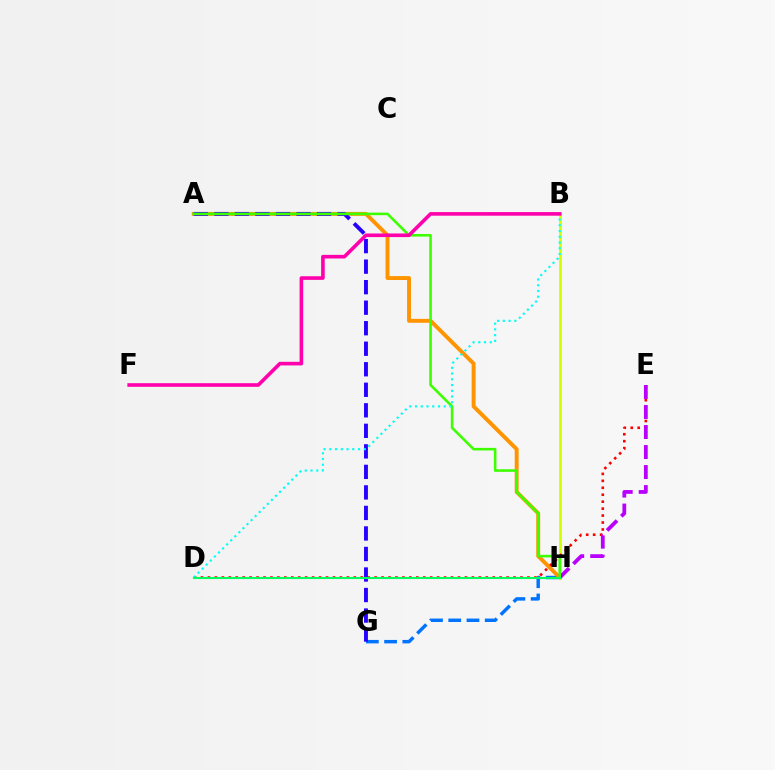{('G', 'H'): [{'color': '#0074ff', 'line_style': 'dashed', 'thickness': 2.48}], ('A', 'H'): [{'color': '#ff9400', 'line_style': 'solid', 'thickness': 2.81}, {'color': '#3dff00', 'line_style': 'solid', 'thickness': 1.86}], ('B', 'H'): [{'color': '#d1ff00', 'line_style': 'solid', 'thickness': 2.0}], ('D', 'E'): [{'color': '#ff0000', 'line_style': 'dotted', 'thickness': 1.89}], ('A', 'G'): [{'color': '#2500ff', 'line_style': 'dashed', 'thickness': 2.79}], ('E', 'H'): [{'color': '#b900ff', 'line_style': 'dashed', 'thickness': 2.72}], ('B', 'D'): [{'color': '#00fff6', 'line_style': 'dotted', 'thickness': 1.56}], ('D', 'H'): [{'color': '#00ff5c', 'line_style': 'solid', 'thickness': 1.5}], ('B', 'F'): [{'color': '#ff00ac', 'line_style': 'solid', 'thickness': 2.6}]}